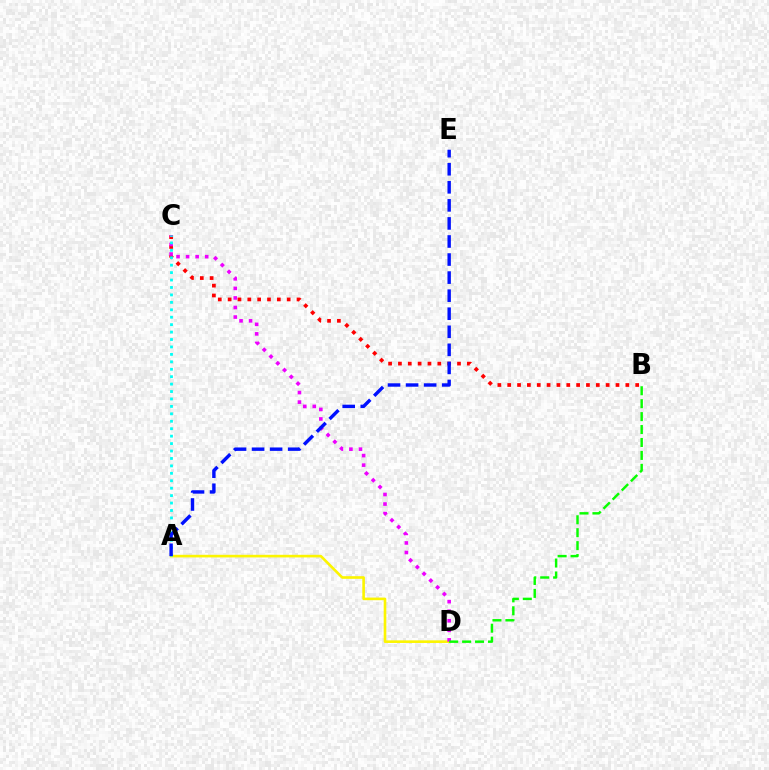{('B', 'C'): [{'color': '#ff0000', 'line_style': 'dotted', 'thickness': 2.67}], ('A', 'D'): [{'color': '#fcf500', 'line_style': 'solid', 'thickness': 1.89}], ('C', 'D'): [{'color': '#ee00ff', 'line_style': 'dotted', 'thickness': 2.6}], ('A', 'C'): [{'color': '#00fff6', 'line_style': 'dotted', 'thickness': 2.02}], ('B', 'D'): [{'color': '#08ff00', 'line_style': 'dashed', 'thickness': 1.76}], ('A', 'E'): [{'color': '#0010ff', 'line_style': 'dashed', 'thickness': 2.45}]}